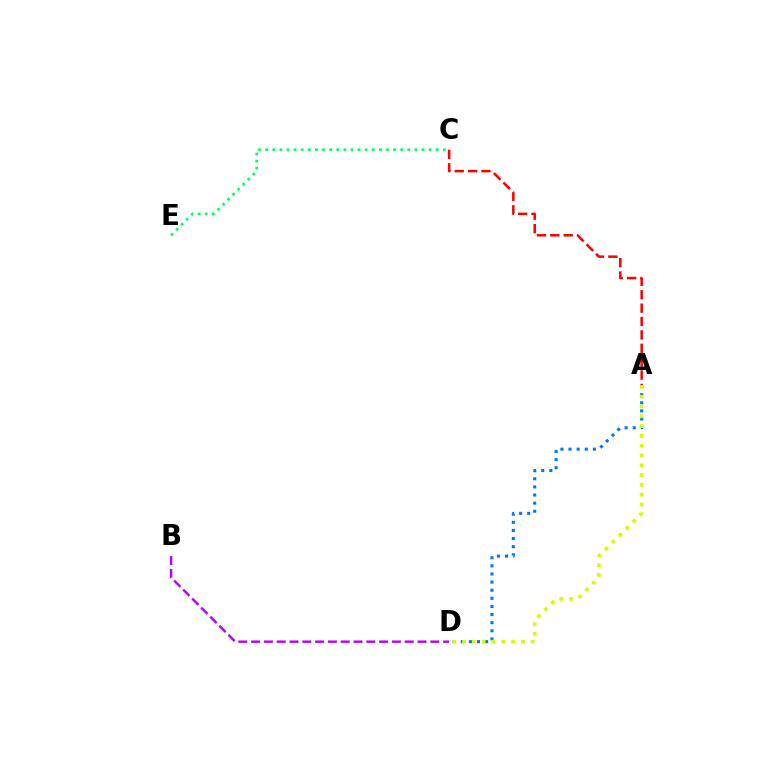{('C', 'E'): [{'color': '#00ff5c', 'line_style': 'dotted', 'thickness': 1.93}], ('A', 'C'): [{'color': '#ff0000', 'line_style': 'dashed', 'thickness': 1.82}], ('A', 'D'): [{'color': '#0074ff', 'line_style': 'dotted', 'thickness': 2.21}, {'color': '#d1ff00', 'line_style': 'dotted', 'thickness': 2.66}], ('B', 'D'): [{'color': '#b900ff', 'line_style': 'dashed', 'thickness': 1.74}]}